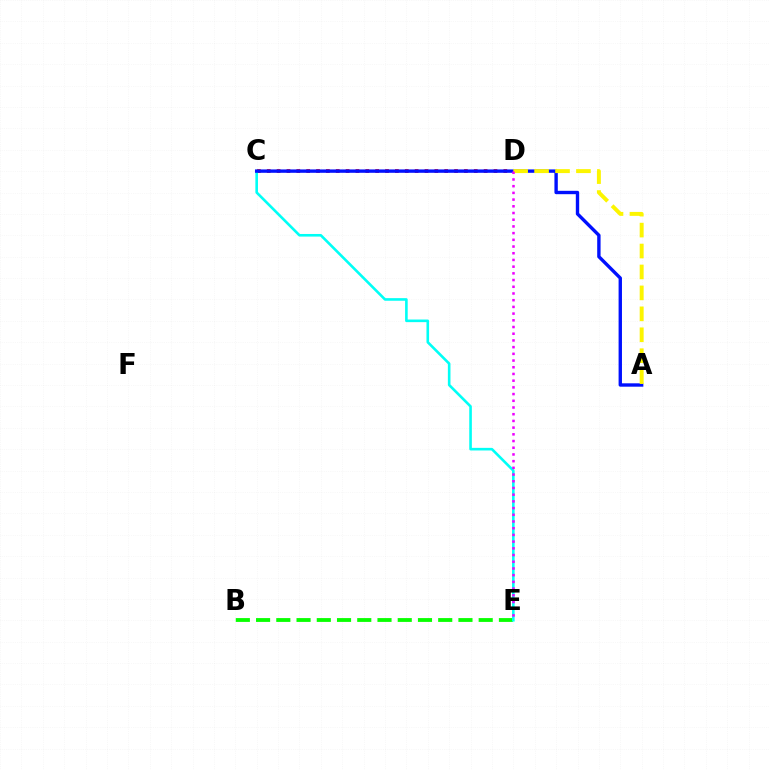{('C', 'D'): [{'color': '#ff0000', 'line_style': 'dotted', 'thickness': 2.68}], ('B', 'E'): [{'color': '#08ff00', 'line_style': 'dashed', 'thickness': 2.75}], ('C', 'E'): [{'color': '#00fff6', 'line_style': 'solid', 'thickness': 1.88}], ('A', 'C'): [{'color': '#0010ff', 'line_style': 'solid', 'thickness': 2.43}], ('A', 'D'): [{'color': '#fcf500', 'line_style': 'dashed', 'thickness': 2.84}], ('D', 'E'): [{'color': '#ee00ff', 'line_style': 'dotted', 'thickness': 1.82}]}